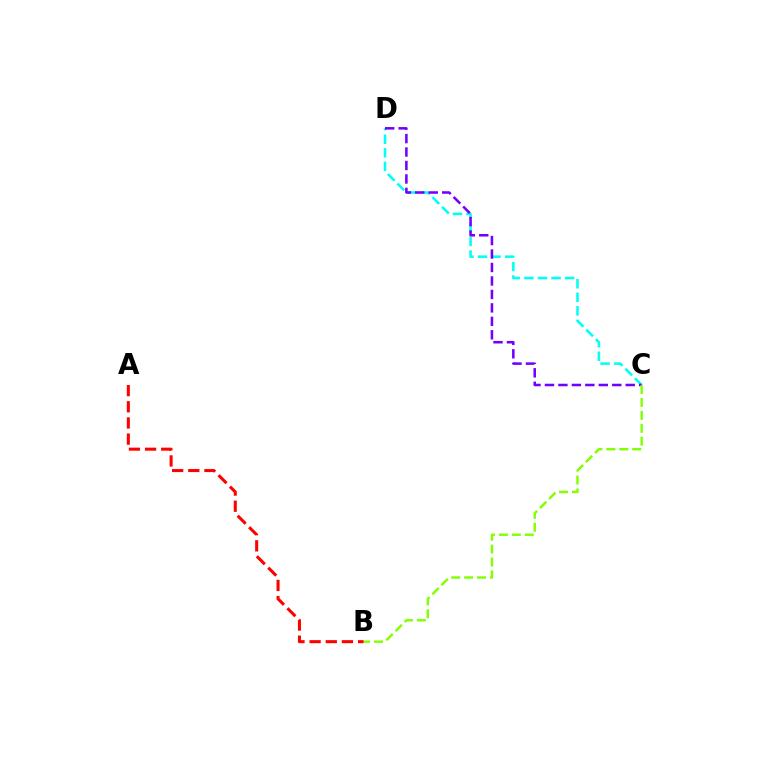{('C', 'D'): [{'color': '#00fff6', 'line_style': 'dashed', 'thickness': 1.84}, {'color': '#7200ff', 'line_style': 'dashed', 'thickness': 1.83}], ('B', 'C'): [{'color': '#84ff00', 'line_style': 'dashed', 'thickness': 1.76}], ('A', 'B'): [{'color': '#ff0000', 'line_style': 'dashed', 'thickness': 2.19}]}